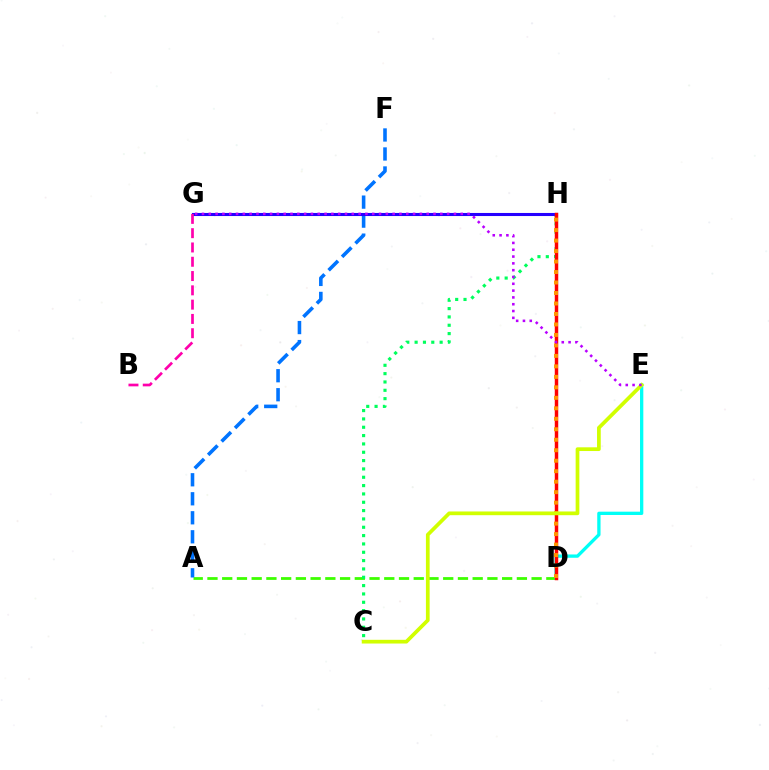{('A', 'D'): [{'color': '#3dff00', 'line_style': 'dashed', 'thickness': 2.0}], ('A', 'F'): [{'color': '#0074ff', 'line_style': 'dashed', 'thickness': 2.58}], ('C', 'H'): [{'color': '#00ff5c', 'line_style': 'dotted', 'thickness': 2.26}], ('G', 'H'): [{'color': '#2500ff', 'line_style': 'solid', 'thickness': 2.21}], ('D', 'E'): [{'color': '#00fff6', 'line_style': 'solid', 'thickness': 2.38}], ('D', 'H'): [{'color': '#ff0000', 'line_style': 'solid', 'thickness': 2.5}, {'color': '#ff9400', 'line_style': 'dotted', 'thickness': 2.85}], ('B', 'G'): [{'color': '#ff00ac', 'line_style': 'dashed', 'thickness': 1.94}], ('C', 'E'): [{'color': '#d1ff00', 'line_style': 'solid', 'thickness': 2.68}], ('E', 'G'): [{'color': '#b900ff', 'line_style': 'dotted', 'thickness': 1.85}]}